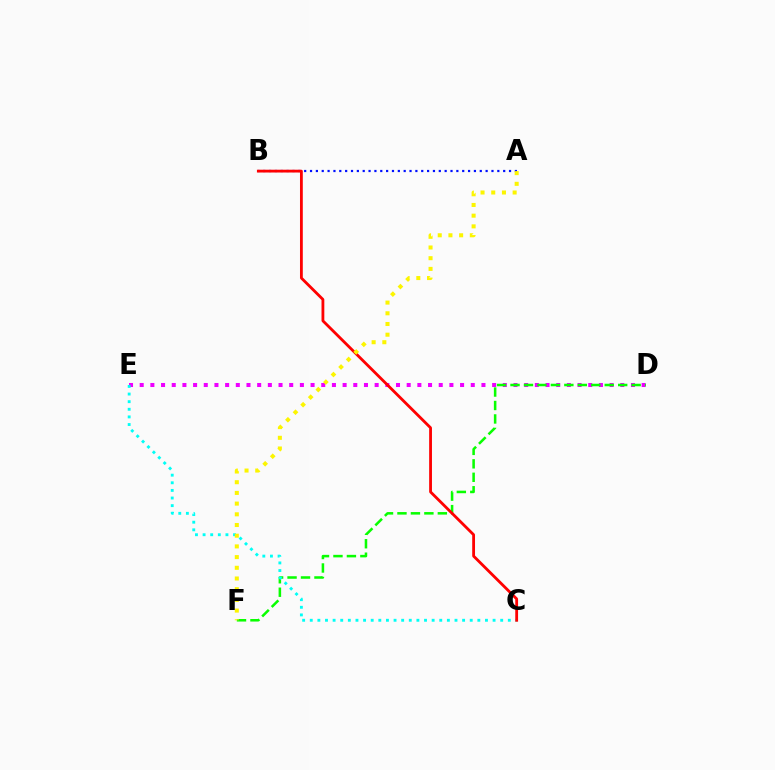{('D', 'E'): [{'color': '#ee00ff', 'line_style': 'dotted', 'thickness': 2.9}], ('D', 'F'): [{'color': '#08ff00', 'line_style': 'dashed', 'thickness': 1.83}], ('C', 'E'): [{'color': '#00fff6', 'line_style': 'dotted', 'thickness': 2.07}], ('A', 'B'): [{'color': '#0010ff', 'line_style': 'dotted', 'thickness': 1.59}], ('B', 'C'): [{'color': '#ff0000', 'line_style': 'solid', 'thickness': 2.02}], ('A', 'F'): [{'color': '#fcf500', 'line_style': 'dotted', 'thickness': 2.91}]}